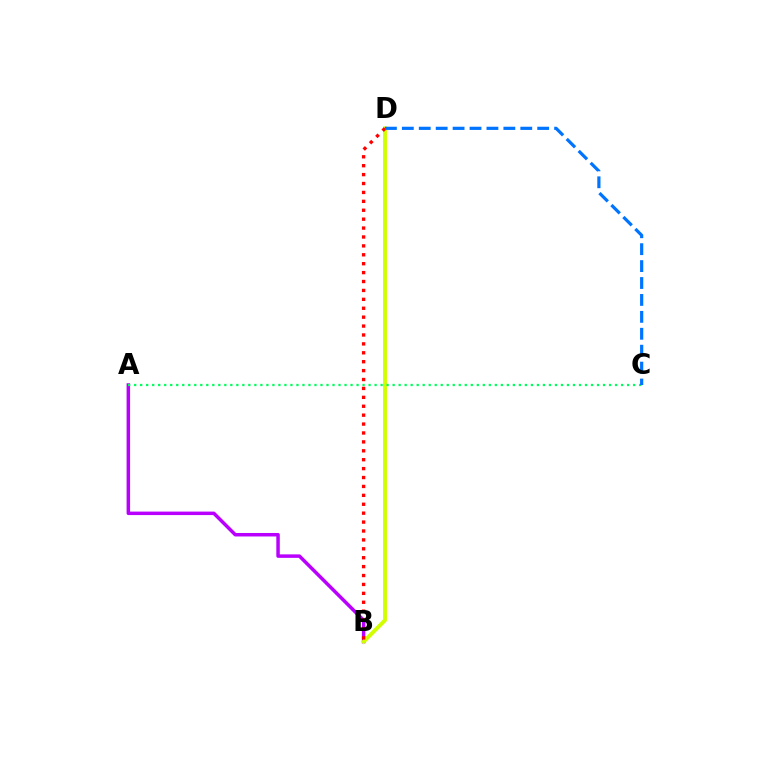{('A', 'B'): [{'color': '#b900ff', 'line_style': 'solid', 'thickness': 2.51}], ('B', 'D'): [{'color': '#d1ff00', 'line_style': 'solid', 'thickness': 2.79}, {'color': '#ff0000', 'line_style': 'dotted', 'thickness': 2.42}], ('A', 'C'): [{'color': '#00ff5c', 'line_style': 'dotted', 'thickness': 1.63}], ('C', 'D'): [{'color': '#0074ff', 'line_style': 'dashed', 'thickness': 2.3}]}